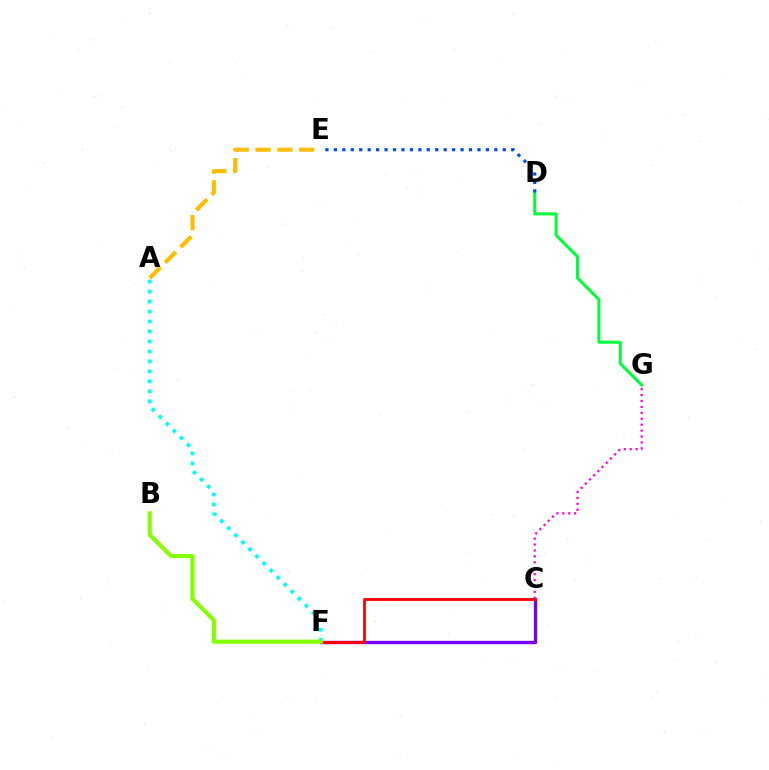{('D', 'G'): [{'color': '#00ff39', 'line_style': 'solid', 'thickness': 2.18}], ('D', 'E'): [{'color': '#004bff', 'line_style': 'dotted', 'thickness': 2.29}], ('C', 'F'): [{'color': '#7200ff', 'line_style': 'solid', 'thickness': 2.41}, {'color': '#ff0000', 'line_style': 'solid', 'thickness': 2.03}], ('A', 'E'): [{'color': '#ffbd00', 'line_style': 'dashed', 'thickness': 2.97}], ('C', 'G'): [{'color': '#ff00cf', 'line_style': 'dotted', 'thickness': 1.61}], ('A', 'F'): [{'color': '#00fff6', 'line_style': 'dotted', 'thickness': 2.71}], ('B', 'F'): [{'color': '#84ff00', 'line_style': 'solid', 'thickness': 2.99}]}